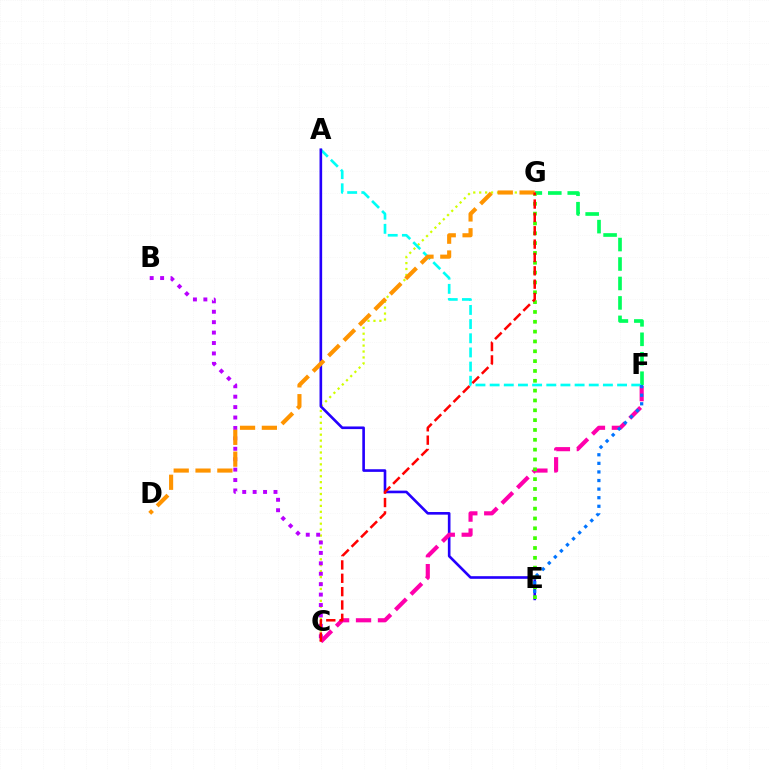{('C', 'G'): [{'color': '#d1ff00', 'line_style': 'dotted', 'thickness': 1.61}, {'color': '#ff0000', 'line_style': 'dashed', 'thickness': 1.81}], ('F', 'G'): [{'color': '#00ff5c', 'line_style': 'dashed', 'thickness': 2.64}], ('B', 'C'): [{'color': '#b900ff', 'line_style': 'dotted', 'thickness': 2.83}], ('A', 'F'): [{'color': '#00fff6', 'line_style': 'dashed', 'thickness': 1.92}], ('A', 'E'): [{'color': '#2500ff', 'line_style': 'solid', 'thickness': 1.9}], ('C', 'F'): [{'color': '#ff00ac', 'line_style': 'dashed', 'thickness': 2.98}], ('E', 'F'): [{'color': '#0074ff', 'line_style': 'dotted', 'thickness': 2.33}], ('E', 'G'): [{'color': '#3dff00', 'line_style': 'dotted', 'thickness': 2.67}], ('D', 'G'): [{'color': '#ff9400', 'line_style': 'dashed', 'thickness': 2.96}]}